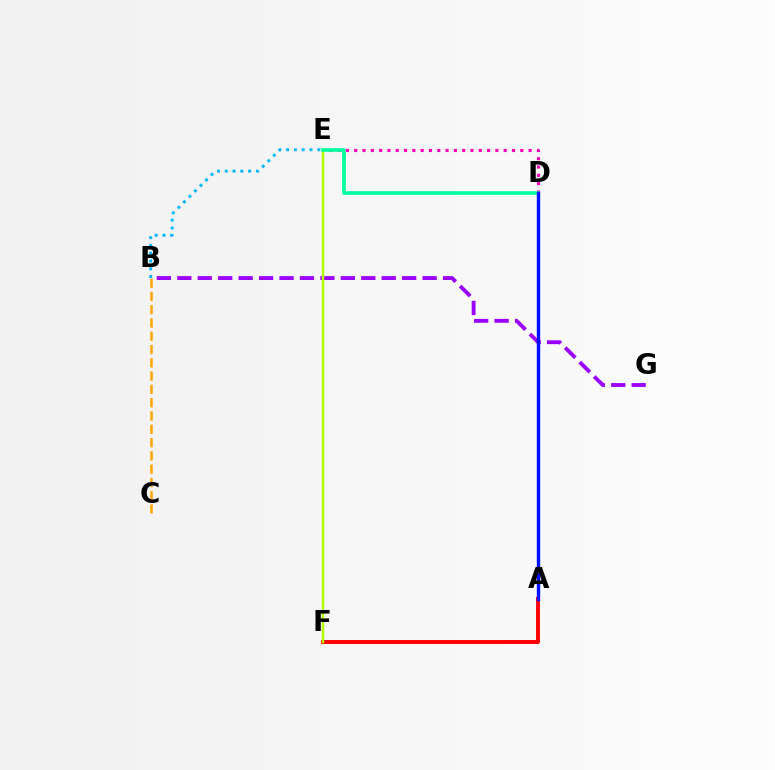{('B', 'G'): [{'color': '#9b00ff', 'line_style': 'dashed', 'thickness': 2.78}], ('A', 'F'): [{'color': '#ff0000', 'line_style': 'solid', 'thickness': 2.82}], ('B', 'C'): [{'color': '#ffa500', 'line_style': 'dashed', 'thickness': 1.81}], ('E', 'F'): [{'color': '#b3ff00', 'line_style': 'solid', 'thickness': 1.78}], ('D', 'E'): [{'color': '#ff00bd', 'line_style': 'dotted', 'thickness': 2.26}, {'color': '#00ff9d', 'line_style': 'solid', 'thickness': 2.6}], ('B', 'E'): [{'color': '#00b5ff', 'line_style': 'dotted', 'thickness': 2.12}], ('A', 'D'): [{'color': '#08ff00', 'line_style': 'dashed', 'thickness': 1.94}, {'color': '#0010ff', 'line_style': 'solid', 'thickness': 2.43}]}